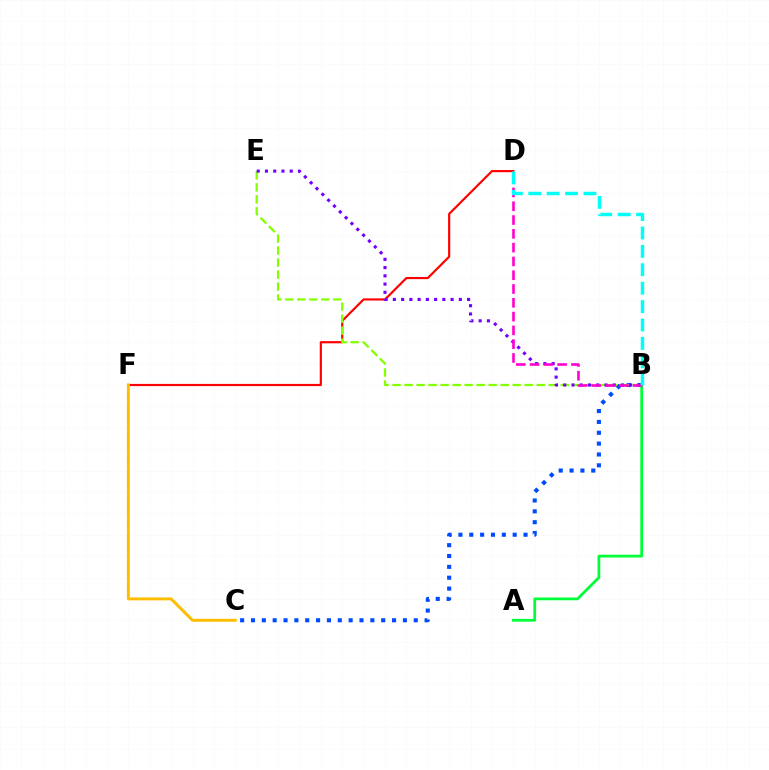{('D', 'F'): [{'color': '#ff0000', 'line_style': 'solid', 'thickness': 1.57}], ('C', 'F'): [{'color': '#ffbd00', 'line_style': 'solid', 'thickness': 2.12}], ('B', 'C'): [{'color': '#004bff', 'line_style': 'dotted', 'thickness': 2.95}], ('B', 'E'): [{'color': '#84ff00', 'line_style': 'dashed', 'thickness': 1.63}, {'color': '#7200ff', 'line_style': 'dotted', 'thickness': 2.24}], ('A', 'B'): [{'color': '#00ff39', 'line_style': 'solid', 'thickness': 1.98}], ('B', 'D'): [{'color': '#ff00cf', 'line_style': 'dashed', 'thickness': 1.87}, {'color': '#00fff6', 'line_style': 'dashed', 'thickness': 2.5}]}